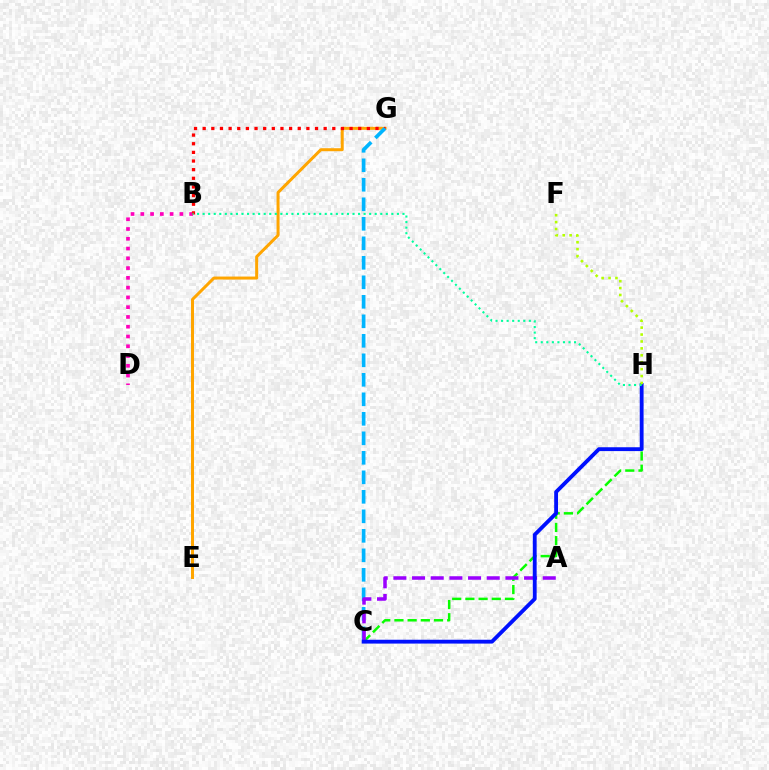{('C', 'H'): [{'color': '#08ff00', 'line_style': 'dashed', 'thickness': 1.79}, {'color': '#0010ff', 'line_style': 'solid', 'thickness': 2.76}], ('E', 'G'): [{'color': '#ffa500', 'line_style': 'solid', 'thickness': 2.16}], ('B', 'D'): [{'color': '#ff00bd', 'line_style': 'dotted', 'thickness': 2.65}], ('B', 'G'): [{'color': '#ff0000', 'line_style': 'dotted', 'thickness': 2.35}], ('C', 'G'): [{'color': '#00b5ff', 'line_style': 'dashed', 'thickness': 2.65}], ('A', 'C'): [{'color': '#9b00ff', 'line_style': 'dashed', 'thickness': 2.54}], ('B', 'H'): [{'color': '#00ff9d', 'line_style': 'dotted', 'thickness': 1.51}], ('F', 'H'): [{'color': '#b3ff00', 'line_style': 'dotted', 'thickness': 1.88}]}